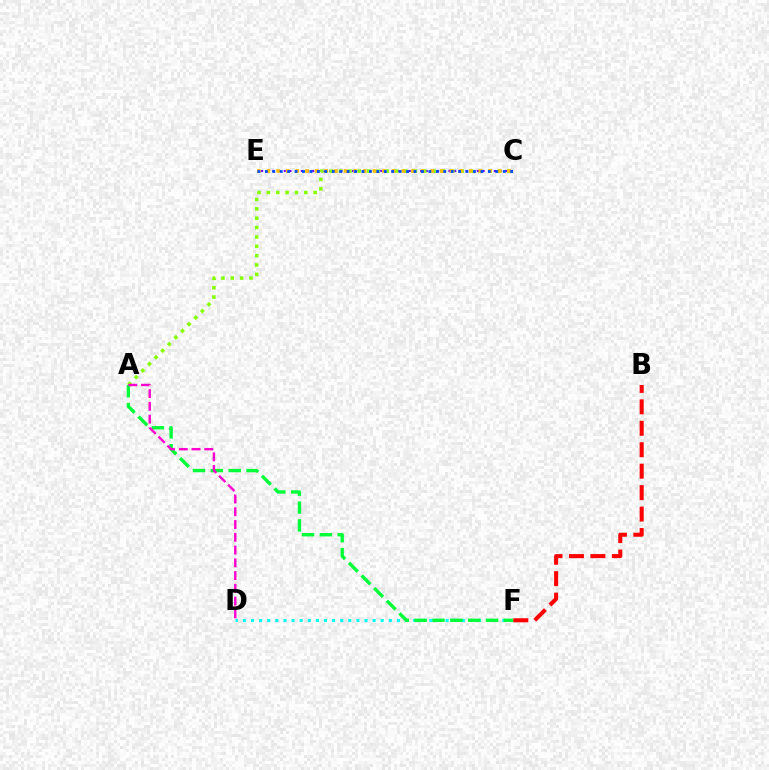{('D', 'F'): [{'color': '#00fff6', 'line_style': 'dotted', 'thickness': 2.2}], ('A', 'F'): [{'color': '#00ff39', 'line_style': 'dashed', 'thickness': 2.42}], ('C', 'E'): [{'color': '#7200ff', 'line_style': 'dotted', 'thickness': 1.54}, {'color': '#ffbd00', 'line_style': 'dotted', 'thickness': 2.62}, {'color': '#004bff', 'line_style': 'dotted', 'thickness': 2.02}], ('A', 'C'): [{'color': '#84ff00', 'line_style': 'dotted', 'thickness': 2.54}], ('A', 'D'): [{'color': '#ff00cf', 'line_style': 'dashed', 'thickness': 1.73}], ('B', 'F'): [{'color': '#ff0000', 'line_style': 'dashed', 'thickness': 2.91}]}